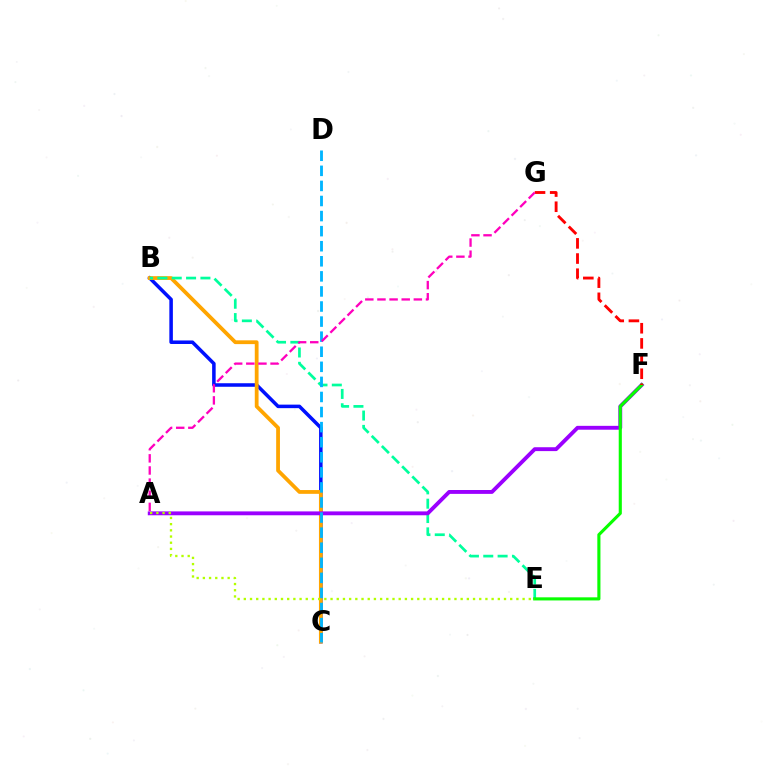{('B', 'C'): [{'color': '#0010ff', 'line_style': 'solid', 'thickness': 2.54}, {'color': '#ffa500', 'line_style': 'solid', 'thickness': 2.72}], ('B', 'E'): [{'color': '#00ff9d', 'line_style': 'dashed', 'thickness': 1.95}], ('A', 'F'): [{'color': '#9b00ff', 'line_style': 'solid', 'thickness': 2.79}], ('E', 'F'): [{'color': '#08ff00', 'line_style': 'solid', 'thickness': 2.24}], ('C', 'D'): [{'color': '#00b5ff', 'line_style': 'dashed', 'thickness': 2.05}], ('F', 'G'): [{'color': '#ff0000', 'line_style': 'dashed', 'thickness': 2.06}], ('A', 'E'): [{'color': '#b3ff00', 'line_style': 'dotted', 'thickness': 1.68}], ('A', 'G'): [{'color': '#ff00bd', 'line_style': 'dashed', 'thickness': 1.65}]}